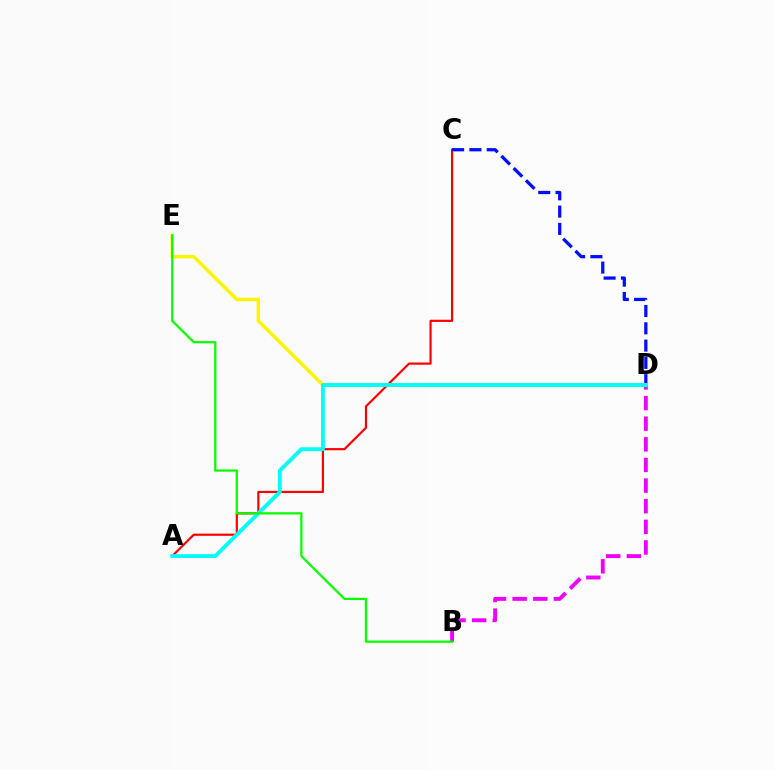{('A', 'C'): [{'color': '#ff0000', 'line_style': 'solid', 'thickness': 1.58}], ('C', 'D'): [{'color': '#0010ff', 'line_style': 'dashed', 'thickness': 2.35}], ('B', 'D'): [{'color': '#ee00ff', 'line_style': 'dashed', 'thickness': 2.8}], ('D', 'E'): [{'color': '#fcf500', 'line_style': 'solid', 'thickness': 2.49}], ('A', 'D'): [{'color': '#00fff6', 'line_style': 'solid', 'thickness': 2.76}], ('B', 'E'): [{'color': '#08ff00', 'line_style': 'solid', 'thickness': 1.62}]}